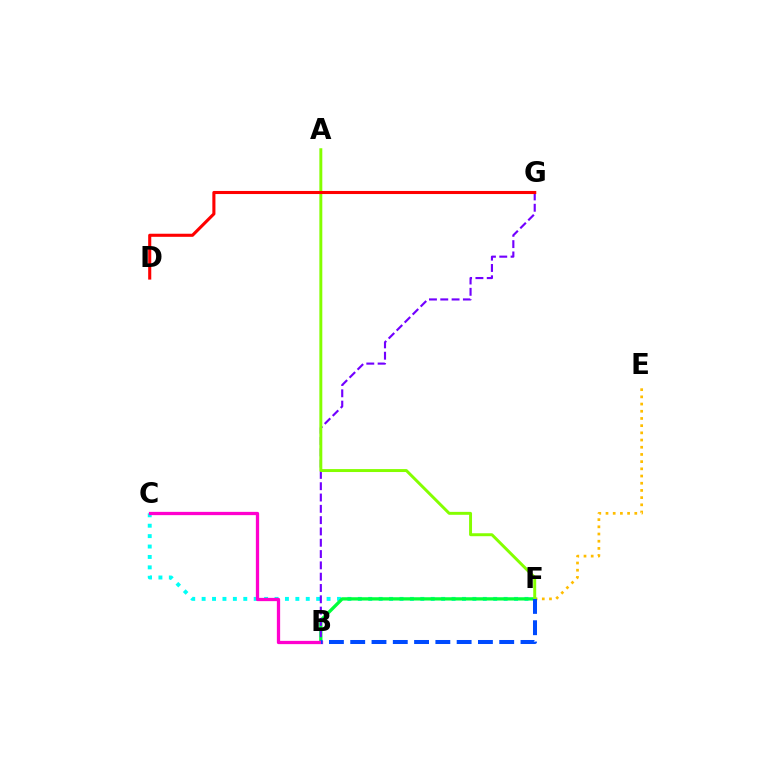{('E', 'F'): [{'color': '#ffbd00', 'line_style': 'dotted', 'thickness': 1.96}], ('C', 'F'): [{'color': '#00fff6', 'line_style': 'dotted', 'thickness': 2.83}], ('B', 'F'): [{'color': '#00ff39', 'line_style': 'solid', 'thickness': 2.37}, {'color': '#004bff', 'line_style': 'dashed', 'thickness': 2.89}], ('B', 'G'): [{'color': '#7200ff', 'line_style': 'dashed', 'thickness': 1.54}], ('A', 'F'): [{'color': '#84ff00', 'line_style': 'solid', 'thickness': 2.12}], ('B', 'C'): [{'color': '#ff00cf', 'line_style': 'solid', 'thickness': 2.35}], ('D', 'G'): [{'color': '#ff0000', 'line_style': 'solid', 'thickness': 2.22}]}